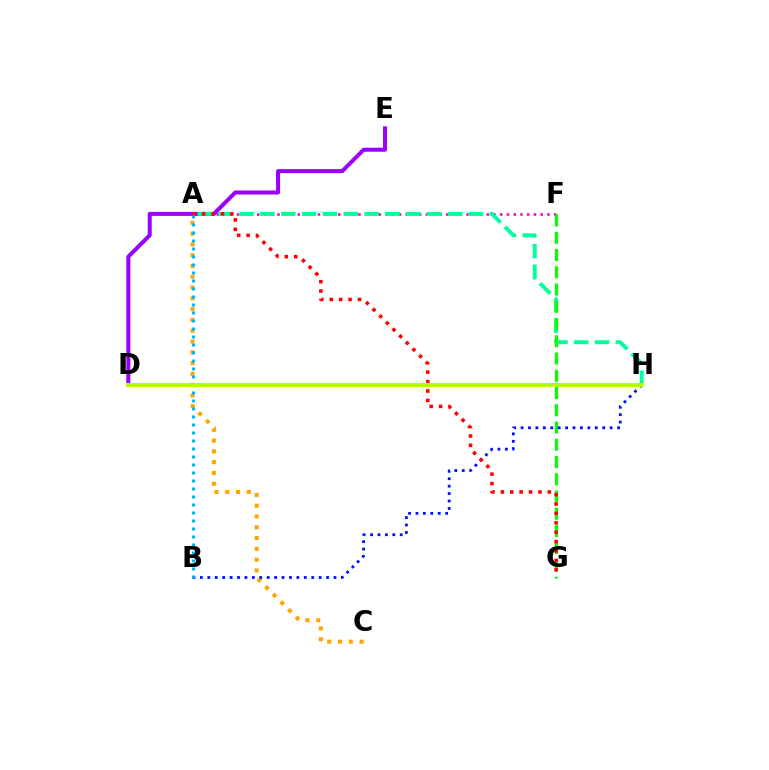{('A', 'F'): [{'color': '#ff00bd', 'line_style': 'dotted', 'thickness': 1.83}], ('D', 'E'): [{'color': '#9b00ff', 'line_style': 'solid', 'thickness': 2.9}], ('A', 'C'): [{'color': '#ffa500', 'line_style': 'dotted', 'thickness': 2.93}], ('A', 'H'): [{'color': '#00ff9d', 'line_style': 'dashed', 'thickness': 2.83}], ('F', 'G'): [{'color': '#08ff00', 'line_style': 'dashed', 'thickness': 2.34}], ('B', 'H'): [{'color': '#0010ff', 'line_style': 'dotted', 'thickness': 2.02}], ('A', 'G'): [{'color': '#ff0000', 'line_style': 'dotted', 'thickness': 2.56}], ('A', 'B'): [{'color': '#00b5ff', 'line_style': 'dotted', 'thickness': 2.17}], ('D', 'H'): [{'color': '#b3ff00', 'line_style': 'solid', 'thickness': 2.82}]}